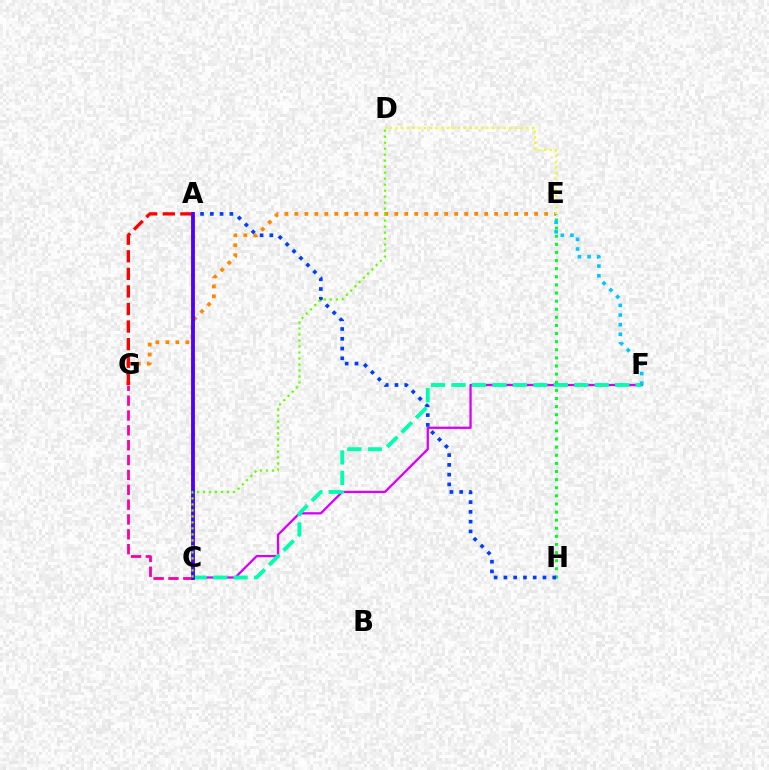{('C', 'F'): [{'color': '#d600ff', 'line_style': 'solid', 'thickness': 1.64}, {'color': '#00ffaf', 'line_style': 'dashed', 'thickness': 2.78}], ('E', 'G'): [{'color': '#ff8800', 'line_style': 'dotted', 'thickness': 2.71}], ('E', 'H'): [{'color': '#00ff27', 'line_style': 'dotted', 'thickness': 2.2}], ('C', 'G'): [{'color': '#ff00a0', 'line_style': 'dashed', 'thickness': 2.02}], ('A', 'G'): [{'color': '#ff0000', 'line_style': 'dashed', 'thickness': 2.39}], ('A', 'H'): [{'color': '#003fff', 'line_style': 'dotted', 'thickness': 2.65}], ('D', 'E'): [{'color': '#eeff00', 'line_style': 'dotted', 'thickness': 1.54}], ('A', 'C'): [{'color': '#4f00ff', 'line_style': 'solid', 'thickness': 2.77}], ('E', 'F'): [{'color': '#00c7ff', 'line_style': 'dotted', 'thickness': 2.62}], ('C', 'D'): [{'color': '#66ff00', 'line_style': 'dotted', 'thickness': 1.63}]}